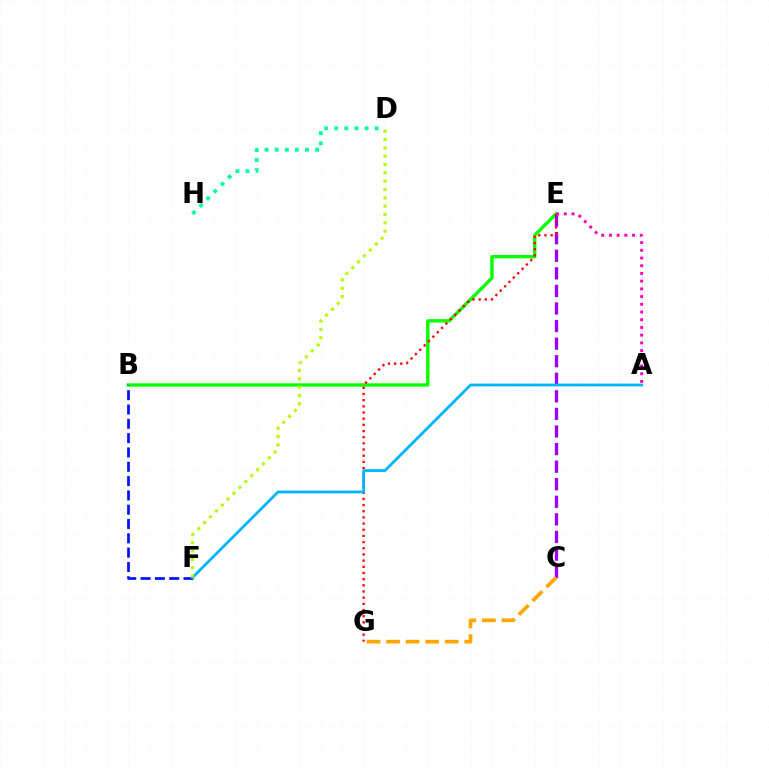{('B', 'E'): [{'color': '#08ff00', 'line_style': 'solid', 'thickness': 2.42}], ('B', 'F'): [{'color': '#0010ff', 'line_style': 'dashed', 'thickness': 1.94}], ('C', 'E'): [{'color': '#9b00ff', 'line_style': 'dashed', 'thickness': 2.39}], ('D', 'H'): [{'color': '#00ff9d', 'line_style': 'dotted', 'thickness': 2.75}], ('E', 'G'): [{'color': '#ff0000', 'line_style': 'dotted', 'thickness': 1.68}], ('A', 'F'): [{'color': '#00b5ff', 'line_style': 'solid', 'thickness': 1.99}], ('A', 'E'): [{'color': '#ff00bd', 'line_style': 'dotted', 'thickness': 2.1}], ('C', 'G'): [{'color': '#ffa500', 'line_style': 'dashed', 'thickness': 2.65}], ('D', 'F'): [{'color': '#b3ff00', 'line_style': 'dotted', 'thickness': 2.26}]}